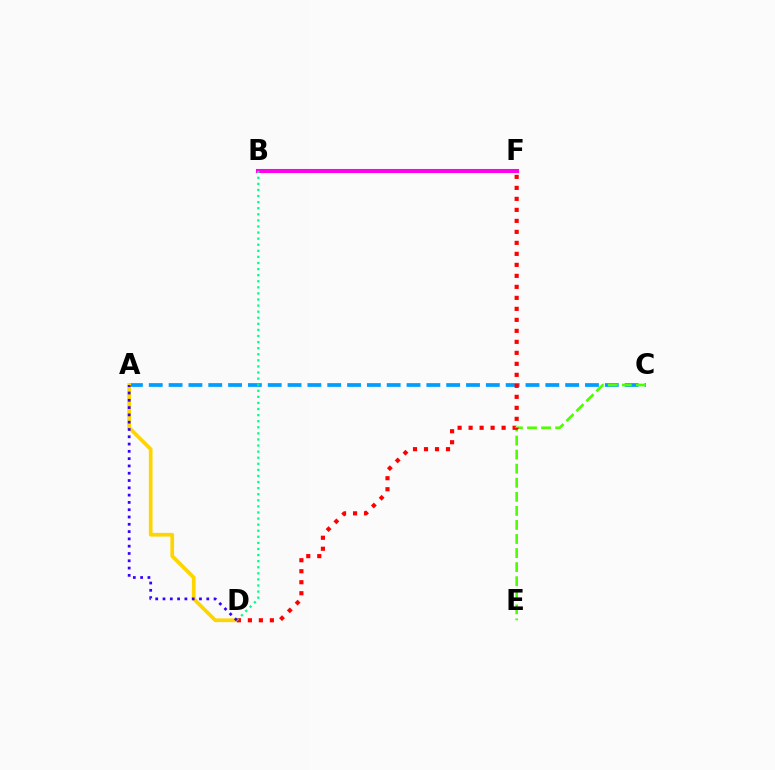{('A', 'C'): [{'color': '#009eff', 'line_style': 'dashed', 'thickness': 2.69}], ('C', 'E'): [{'color': '#4fff00', 'line_style': 'dashed', 'thickness': 1.91}], ('A', 'D'): [{'color': '#ffd500', 'line_style': 'solid', 'thickness': 2.67}, {'color': '#3700ff', 'line_style': 'dotted', 'thickness': 1.98}], ('D', 'F'): [{'color': '#ff0000', 'line_style': 'dotted', 'thickness': 2.99}], ('B', 'F'): [{'color': '#ff00ed', 'line_style': 'solid', 'thickness': 2.93}], ('B', 'D'): [{'color': '#00ff86', 'line_style': 'dotted', 'thickness': 1.65}]}